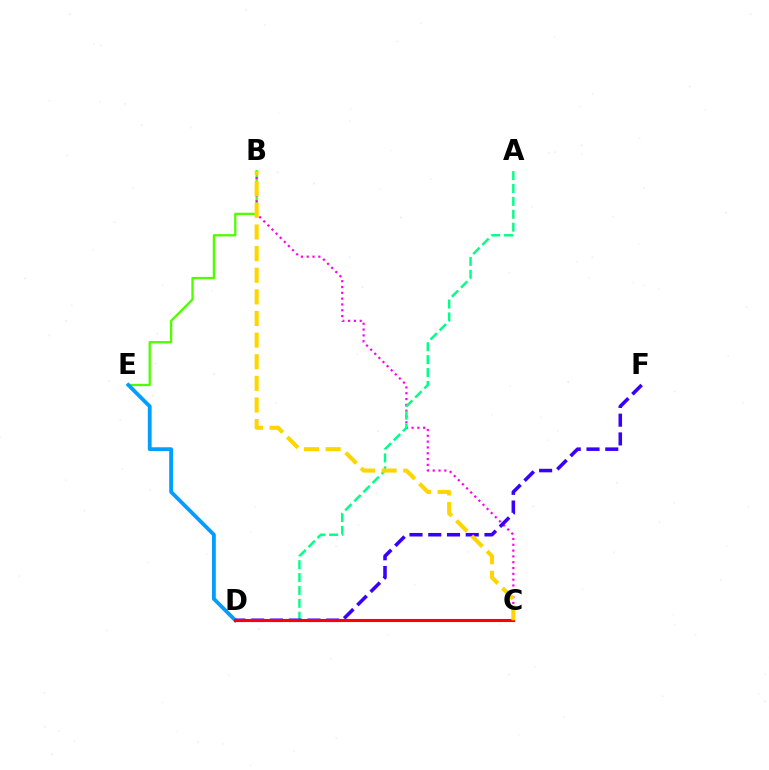{('B', 'E'): [{'color': '#4fff00', 'line_style': 'solid', 'thickness': 1.66}], ('B', 'C'): [{'color': '#ff00ed', 'line_style': 'dotted', 'thickness': 1.58}, {'color': '#ffd500', 'line_style': 'dashed', 'thickness': 2.94}], ('D', 'E'): [{'color': '#009eff', 'line_style': 'solid', 'thickness': 2.74}], ('A', 'D'): [{'color': '#00ff86', 'line_style': 'dashed', 'thickness': 1.75}], ('D', 'F'): [{'color': '#3700ff', 'line_style': 'dashed', 'thickness': 2.55}], ('C', 'D'): [{'color': '#ff0000', 'line_style': 'solid', 'thickness': 2.21}]}